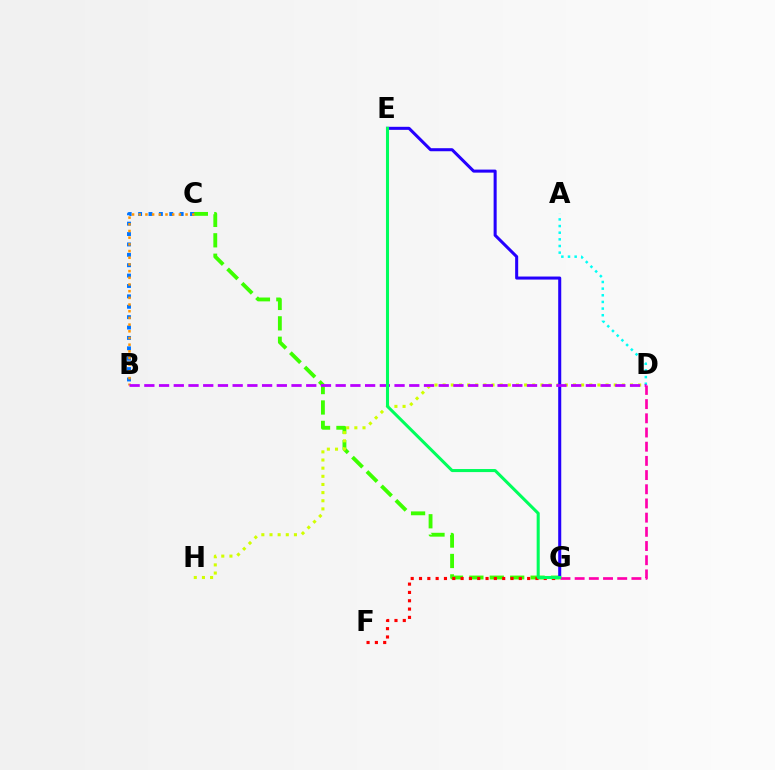{('C', 'G'): [{'color': '#3dff00', 'line_style': 'dashed', 'thickness': 2.77}], ('B', 'C'): [{'color': '#0074ff', 'line_style': 'dotted', 'thickness': 2.82}, {'color': '#ff9400', 'line_style': 'dotted', 'thickness': 1.82}], ('D', 'H'): [{'color': '#d1ff00', 'line_style': 'dotted', 'thickness': 2.21}], ('A', 'D'): [{'color': '#00fff6', 'line_style': 'dotted', 'thickness': 1.81}], ('E', 'G'): [{'color': '#2500ff', 'line_style': 'solid', 'thickness': 2.19}, {'color': '#00ff5c', 'line_style': 'solid', 'thickness': 2.2}], ('F', 'G'): [{'color': '#ff0000', 'line_style': 'dotted', 'thickness': 2.26}], ('B', 'D'): [{'color': '#b900ff', 'line_style': 'dashed', 'thickness': 2.0}], ('D', 'G'): [{'color': '#ff00ac', 'line_style': 'dashed', 'thickness': 1.93}]}